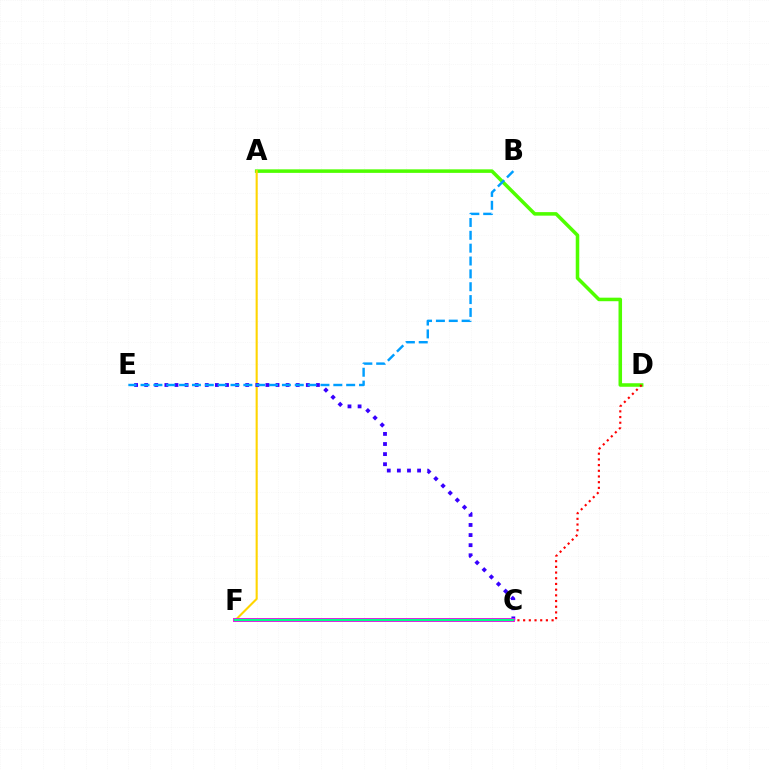{('A', 'D'): [{'color': '#4fff00', 'line_style': 'solid', 'thickness': 2.55}], ('A', 'F'): [{'color': '#ffd500', 'line_style': 'solid', 'thickness': 1.52}], ('C', 'E'): [{'color': '#3700ff', 'line_style': 'dotted', 'thickness': 2.74}], ('B', 'E'): [{'color': '#009eff', 'line_style': 'dashed', 'thickness': 1.75}], ('C', 'F'): [{'color': '#ff00ed', 'line_style': 'solid', 'thickness': 2.83}, {'color': '#00ff86', 'line_style': 'solid', 'thickness': 1.65}], ('C', 'D'): [{'color': '#ff0000', 'line_style': 'dotted', 'thickness': 1.55}]}